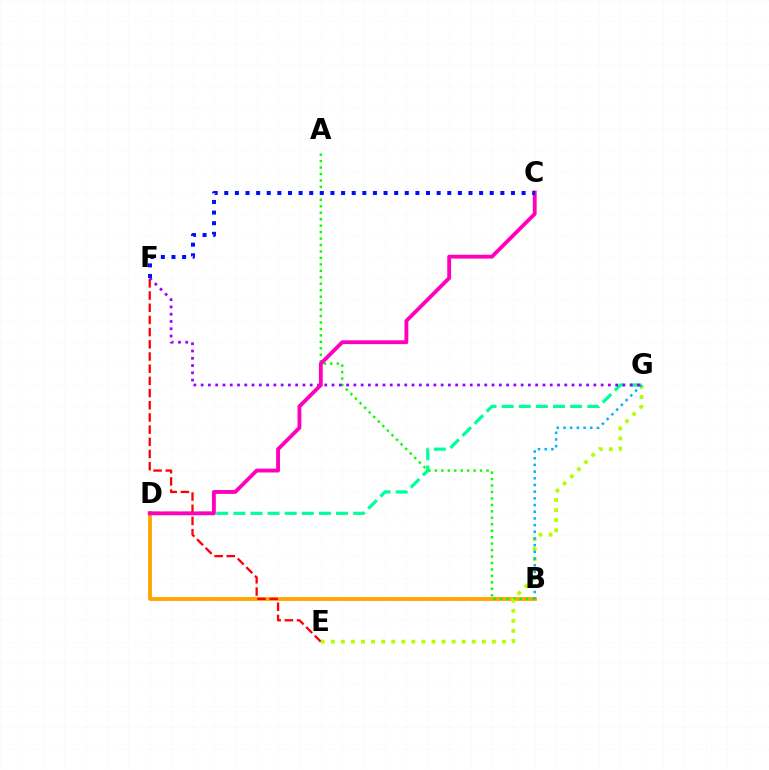{('B', 'D'): [{'color': '#ffa500', 'line_style': 'solid', 'thickness': 2.74}], ('E', 'F'): [{'color': '#ff0000', 'line_style': 'dashed', 'thickness': 1.66}], ('D', 'G'): [{'color': '#00ff9d', 'line_style': 'dashed', 'thickness': 2.32}], ('A', 'B'): [{'color': '#08ff00', 'line_style': 'dotted', 'thickness': 1.75}], ('E', 'G'): [{'color': '#b3ff00', 'line_style': 'dotted', 'thickness': 2.74}], ('B', 'G'): [{'color': '#00b5ff', 'line_style': 'dotted', 'thickness': 1.82}], ('F', 'G'): [{'color': '#9b00ff', 'line_style': 'dotted', 'thickness': 1.98}], ('C', 'D'): [{'color': '#ff00bd', 'line_style': 'solid', 'thickness': 2.76}], ('C', 'F'): [{'color': '#0010ff', 'line_style': 'dotted', 'thickness': 2.88}]}